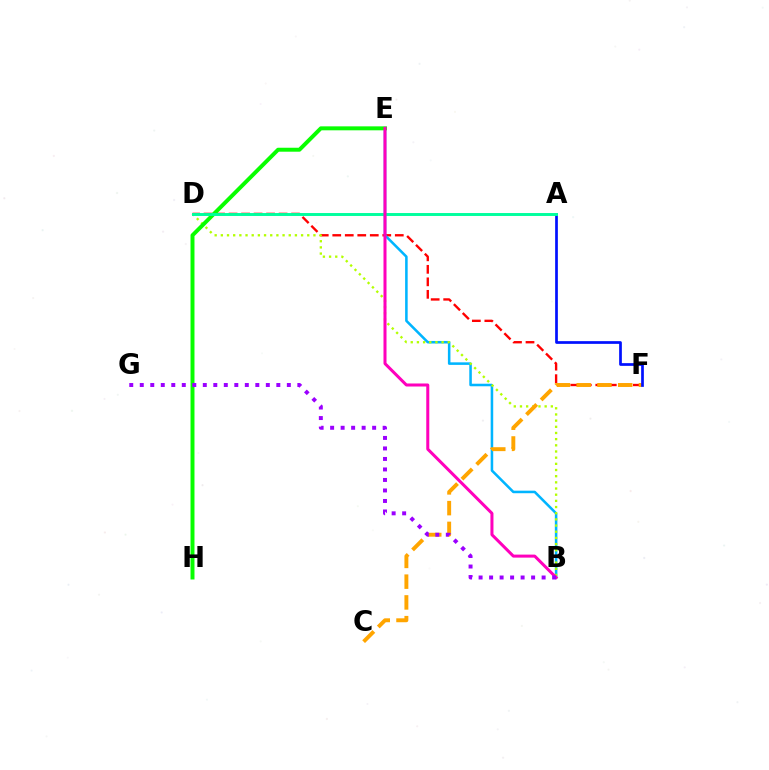{('D', 'F'): [{'color': '#ff0000', 'line_style': 'dashed', 'thickness': 1.7}], ('B', 'E'): [{'color': '#00b5ff', 'line_style': 'solid', 'thickness': 1.83}, {'color': '#ff00bd', 'line_style': 'solid', 'thickness': 2.18}], ('B', 'D'): [{'color': '#b3ff00', 'line_style': 'dotted', 'thickness': 1.68}], ('C', 'F'): [{'color': '#ffa500', 'line_style': 'dashed', 'thickness': 2.82}], ('E', 'H'): [{'color': '#08ff00', 'line_style': 'solid', 'thickness': 2.85}], ('A', 'F'): [{'color': '#0010ff', 'line_style': 'solid', 'thickness': 1.95}], ('A', 'D'): [{'color': '#00ff9d', 'line_style': 'solid', 'thickness': 2.11}], ('B', 'G'): [{'color': '#9b00ff', 'line_style': 'dotted', 'thickness': 2.85}]}